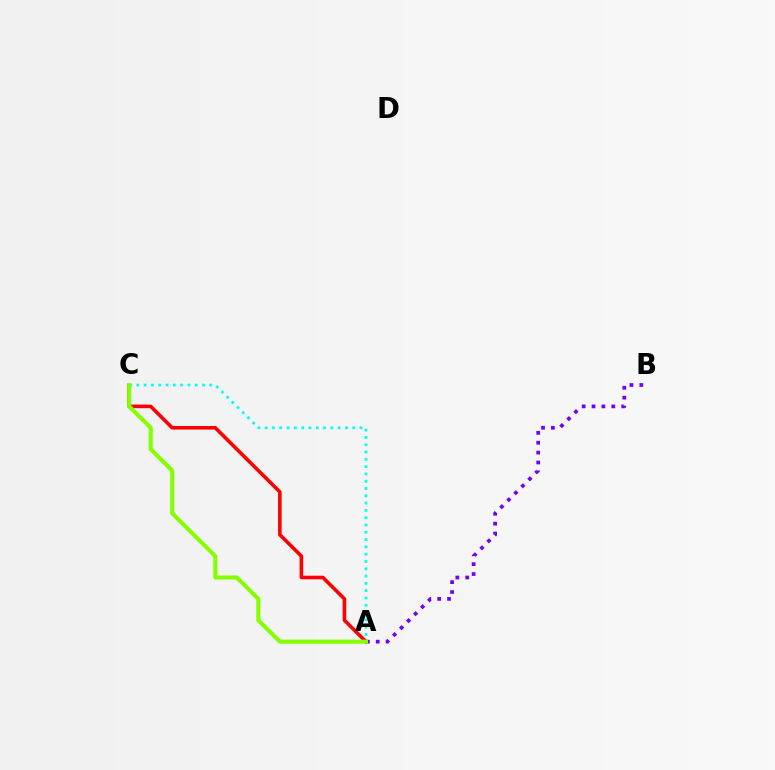{('A', 'B'): [{'color': '#7200ff', 'line_style': 'dotted', 'thickness': 2.69}], ('A', 'C'): [{'color': '#00fff6', 'line_style': 'dotted', 'thickness': 1.98}, {'color': '#ff0000', 'line_style': 'solid', 'thickness': 2.58}, {'color': '#84ff00', 'line_style': 'solid', 'thickness': 2.93}]}